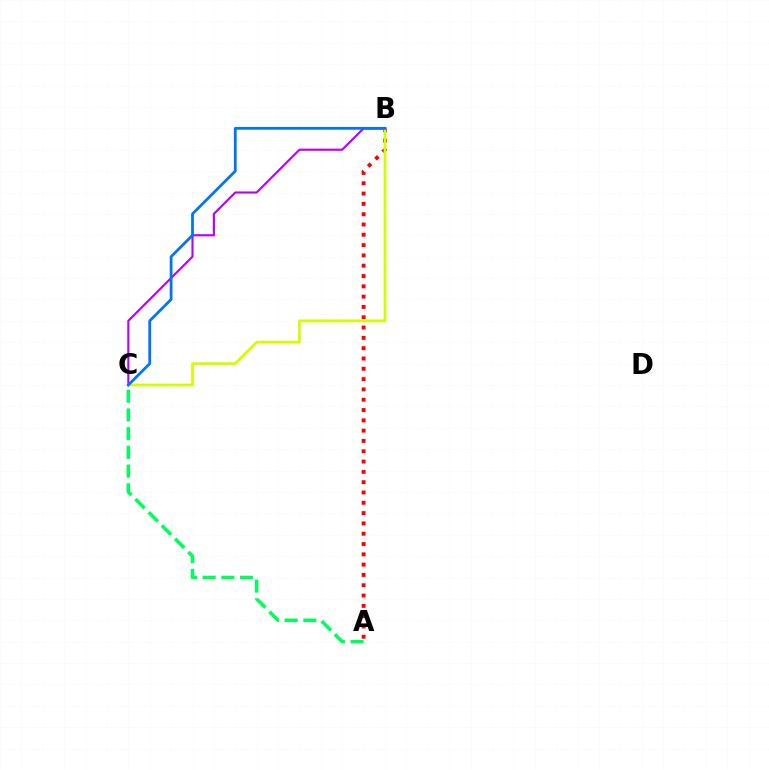{('A', 'C'): [{'color': '#00ff5c', 'line_style': 'dashed', 'thickness': 2.54}], ('B', 'C'): [{'color': '#b900ff', 'line_style': 'solid', 'thickness': 1.54}, {'color': '#d1ff00', 'line_style': 'solid', 'thickness': 1.99}, {'color': '#0074ff', 'line_style': 'solid', 'thickness': 2.0}], ('A', 'B'): [{'color': '#ff0000', 'line_style': 'dotted', 'thickness': 2.8}]}